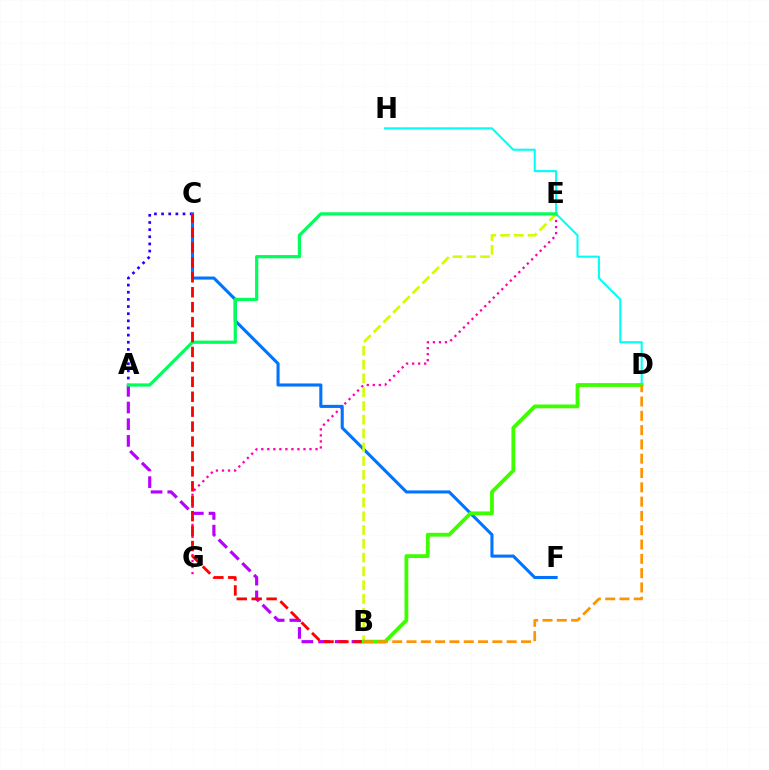{('E', 'G'): [{'color': '#ff00ac', 'line_style': 'dotted', 'thickness': 1.64}], ('A', 'B'): [{'color': '#b900ff', 'line_style': 'dashed', 'thickness': 2.27}], ('A', 'C'): [{'color': '#2500ff', 'line_style': 'dotted', 'thickness': 1.94}], ('D', 'H'): [{'color': '#00fff6', 'line_style': 'solid', 'thickness': 1.5}], ('C', 'F'): [{'color': '#0074ff', 'line_style': 'solid', 'thickness': 2.22}], ('B', 'E'): [{'color': '#d1ff00', 'line_style': 'dashed', 'thickness': 1.87}], ('A', 'E'): [{'color': '#00ff5c', 'line_style': 'solid', 'thickness': 2.33}], ('B', 'C'): [{'color': '#ff0000', 'line_style': 'dashed', 'thickness': 2.03}], ('B', 'D'): [{'color': '#3dff00', 'line_style': 'solid', 'thickness': 2.74}, {'color': '#ff9400', 'line_style': 'dashed', 'thickness': 1.94}]}